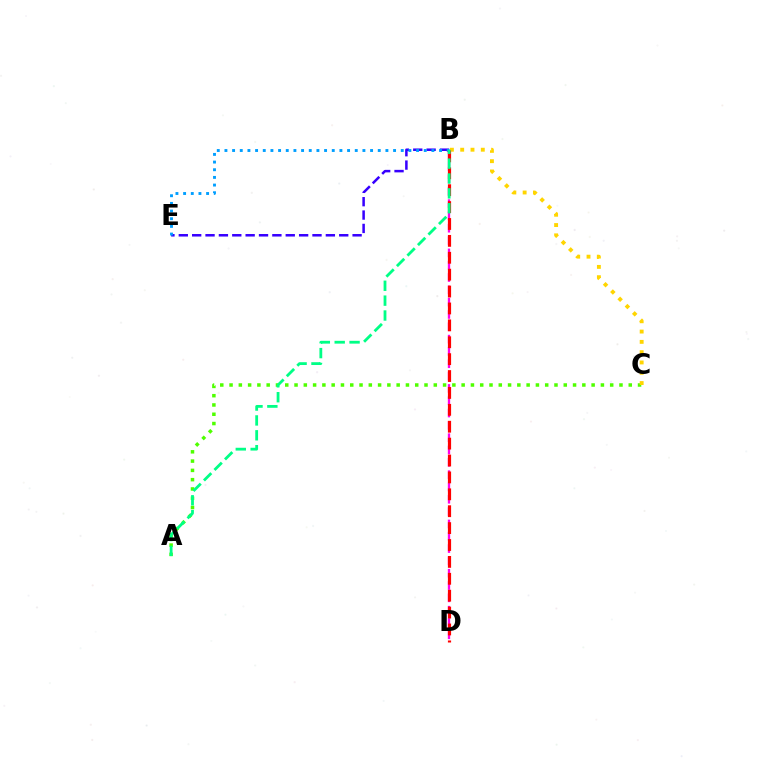{('B', 'E'): [{'color': '#3700ff', 'line_style': 'dashed', 'thickness': 1.82}, {'color': '#009eff', 'line_style': 'dotted', 'thickness': 2.08}], ('B', 'D'): [{'color': '#ff00ed', 'line_style': 'dashed', 'thickness': 1.67}, {'color': '#ff0000', 'line_style': 'dashed', 'thickness': 2.3}], ('A', 'C'): [{'color': '#4fff00', 'line_style': 'dotted', 'thickness': 2.52}], ('B', 'C'): [{'color': '#ffd500', 'line_style': 'dotted', 'thickness': 2.8}], ('A', 'B'): [{'color': '#00ff86', 'line_style': 'dashed', 'thickness': 2.02}]}